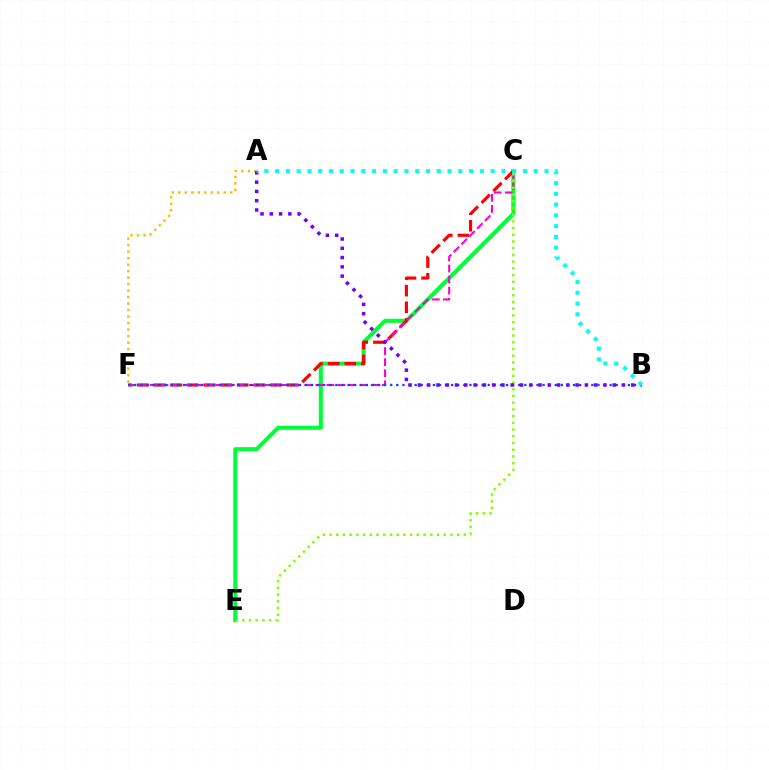{('C', 'E'): [{'color': '#00ff39', 'line_style': 'solid', 'thickness': 2.91}, {'color': '#84ff00', 'line_style': 'dotted', 'thickness': 1.82}], ('A', 'F'): [{'color': '#ffbd00', 'line_style': 'dotted', 'thickness': 1.77}], ('C', 'F'): [{'color': '#ff0000', 'line_style': 'dashed', 'thickness': 2.26}, {'color': '#ff00cf', 'line_style': 'dashed', 'thickness': 1.5}], ('B', 'F'): [{'color': '#004bff', 'line_style': 'dotted', 'thickness': 1.66}], ('A', 'B'): [{'color': '#7200ff', 'line_style': 'dotted', 'thickness': 2.52}, {'color': '#00fff6', 'line_style': 'dotted', 'thickness': 2.93}]}